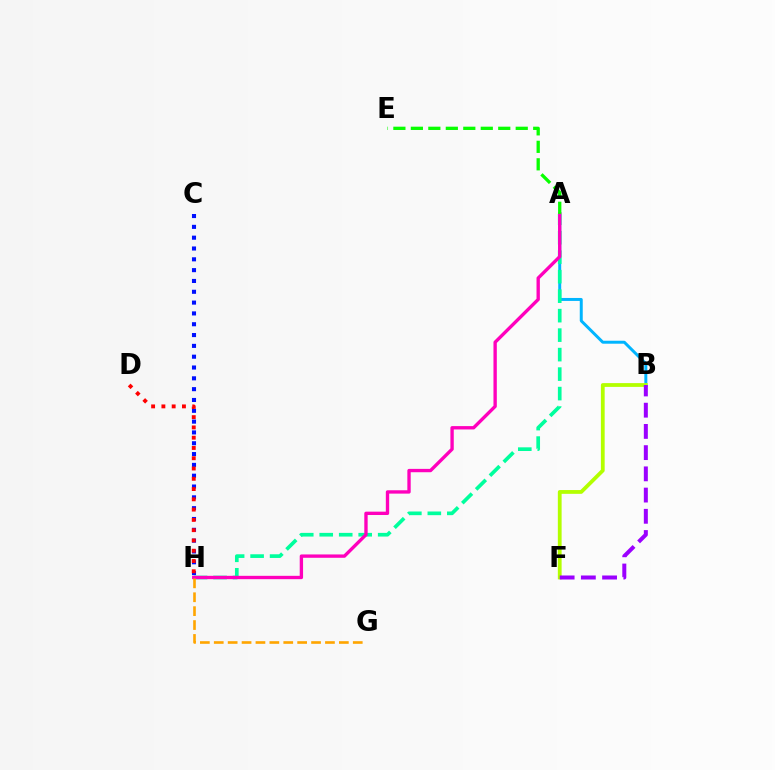{('A', 'B'): [{'color': '#00b5ff', 'line_style': 'solid', 'thickness': 2.14}], ('B', 'F'): [{'color': '#b3ff00', 'line_style': 'solid', 'thickness': 2.72}, {'color': '#9b00ff', 'line_style': 'dashed', 'thickness': 2.88}], ('A', 'H'): [{'color': '#00ff9d', 'line_style': 'dashed', 'thickness': 2.65}, {'color': '#ff00bd', 'line_style': 'solid', 'thickness': 2.41}], ('G', 'H'): [{'color': '#ffa500', 'line_style': 'dashed', 'thickness': 1.89}], ('A', 'E'): [{'color': '#08ff00', 'line_style': 'dashed', 'thickness': 2.37}], ('C', 'H'): [{'color': '#0010ff', 'line_style': 'dotted', 'thickness': 2.94}], ('D', 'H'): [{'color': '#ff0000', 'line_style': 'dotted', 'thickness': 2.79}]}